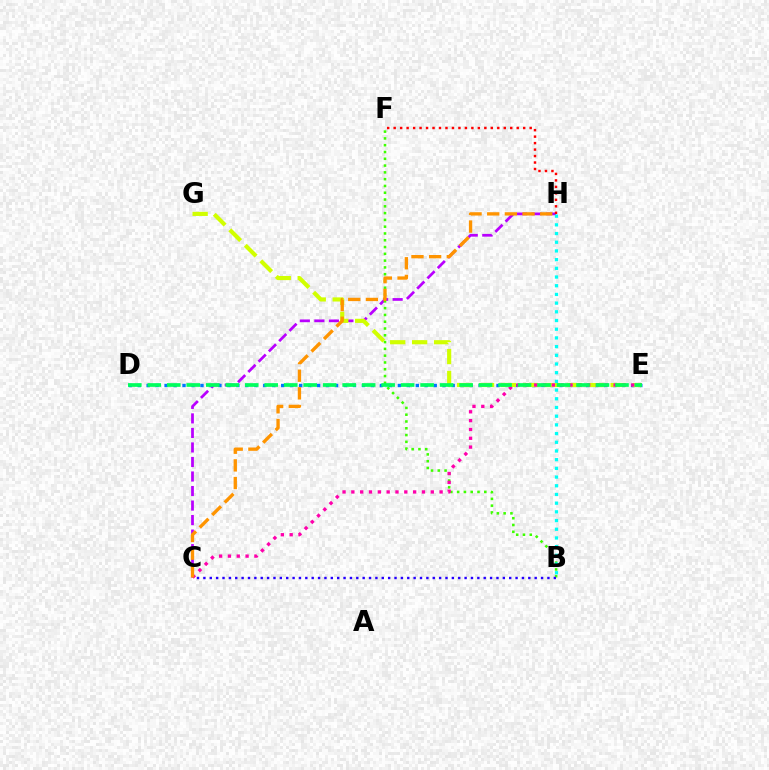{('C', 'H'): [{'color': '#b900ff', 'line_style': 'dashed', 'thickness': 1.97}, {'color': '#ff9400', 'line_style': 'dashed', 'thickness': 2.4}], ('F', 'H'): [{'color': '#ff0000', 'line_style': 'dotted', 'thickness': 1.76}], ('B', 'F'): [{'color': '#3dff00', 'line_style': 'dotted', 'thickness': 1.84}], ('D', 'E'): [{'color': '#0074ff', 'line_style': 'dotted', 'thickness': 2.44}, {'color': '#00ff5c', 'line_style': 'dashed', 'thickness': 2.65}], ('E', 'G'): [{'color': '#d1ff00', 'line_style': 'dashed', 'thickness': 2.98}], ('C', 'E'): [{'color': '#ff00ac', 'line_style': 'dotted', 'thickness': 2.4}], ('B', 'H'): [{'color': '#00fff6', 'line_style': 'dotted', 'thickness': 2.36}], ('B', 'C'): [{'color': '#2500ff', 'line_style': 'dotted', 'thickness': 1.73}]}